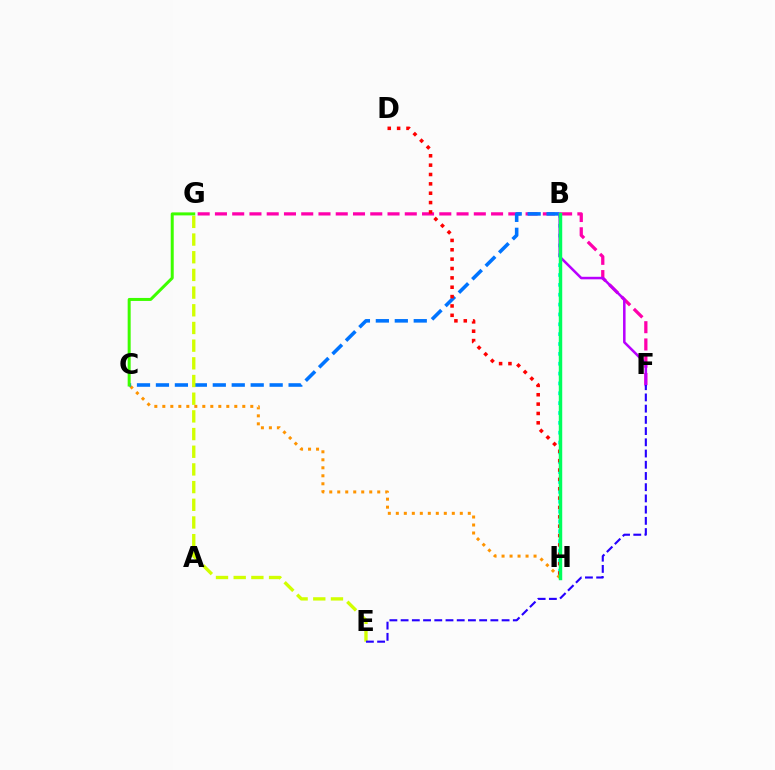{('C', 'H'): [{'color': '#ff9400', 'line_style': 'dotted', 'thickness': 2.17}], ('F', 'G'): [{'color': '#ff00ac', 'line_style': 'dashed', 'thickness': 2.34}], ('B', 'H'): [{'color': '#00fff6', 'line_style': 'dotted', 'thickness': 2.68}, {'color': '#00ff5c', 'line_style': 'solid', 'thickness': 2.48}], ('B', 'C'): [{'color': '#0074ff', 'line_style': 'dashed', 'thickness': 2.57}], ('B', 'F'): [{'color': '#b900ff', 'line_style': 'solid', 'thickness': 1.82}], ('D', 'H'): [{'color': '#ff0000', 'line_style': 'dotted', 'thickness': 2.54}], ('E', 'G'): [{'color': '#d1ff00', 'line_style': 'dashed', 'thickness': 2.4}], ('E', 'F'): [{'color': '#2500ff', 'line_style': 'dashed', 'thickness': 1.52}], ('C', 'G'): [{'color': '#3dff00', 'line_style': 'solid', 'thickness': 2.16}]}